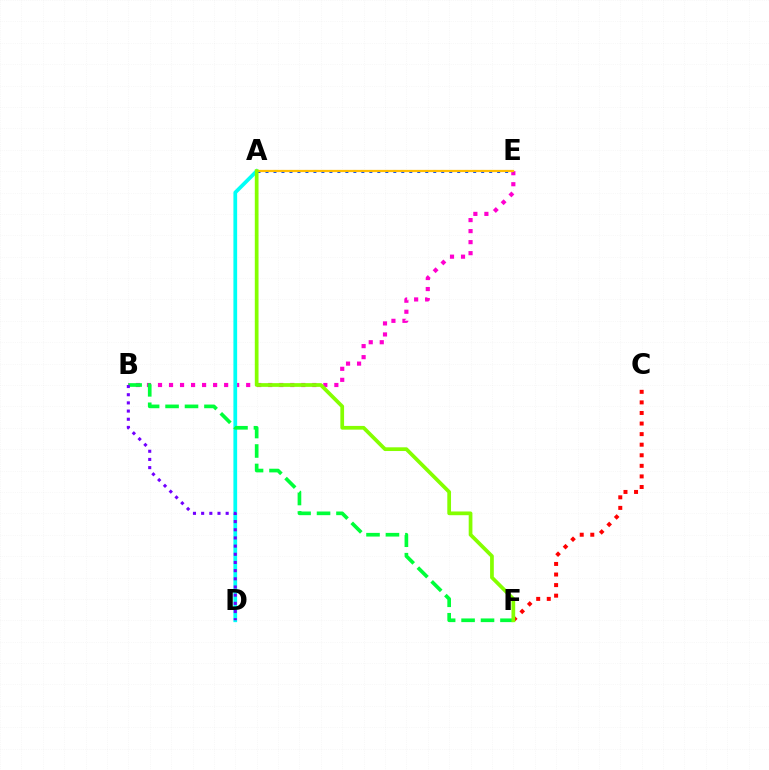{('B', 'E'): [{'color': '#ff00cf', 'line_style': 'dotted', 'thickness': 2.99}], ('A', 'D'): [{'color': '#00fff6', 'line_style': 'solid', 'thickness': 2.69}], ('A', 'E'): [{'color': '#004bff', 'line_style': 'dotted', 'thickness': 2.17}, {'color': '#ffbd00', 'line_style': 'solid', 'thickness': 1.61}], ('C', 'F'): [{'color': '#ff0000', 'line_style': 'dotted', 'thickness': 2.87}], ('B', 'F'): [{'color': '#00ff39', 'line_style': 'dashed', 'thickness': 2.64}], ('B', 'D'): [{'color': '#7200ff', 'line_style': 'dotted', 'thickness': 2.22}], ('A', 'F'): [{'color': '#84ff00', 'line_style': 'solid', 'thickness': 2.68}]}